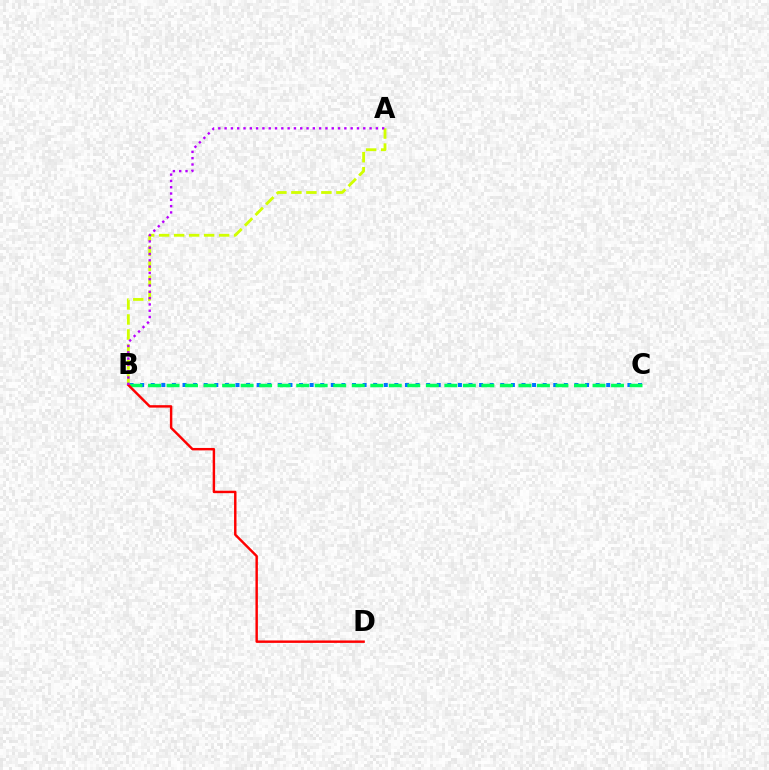{('A', 'B'): [{'color': '#d1ff00', 'line_style': 'dashed', 'thickness': 2.04}, {'color': '#b900ff', 'line_style': 'dotted', 'thickness': 1.71}], ('B', 'C'): [{'color': '#0074ff', 'line_style': 'dotted', 'thickness': 2.88}, {'color': '#00ff5c', 'line_style': 'dashed', 'thickness': 2.52}], ('B', 'D'): [{'color': '#ff0000', 'line_style': 'solid', 'thickness': 1.75}]}